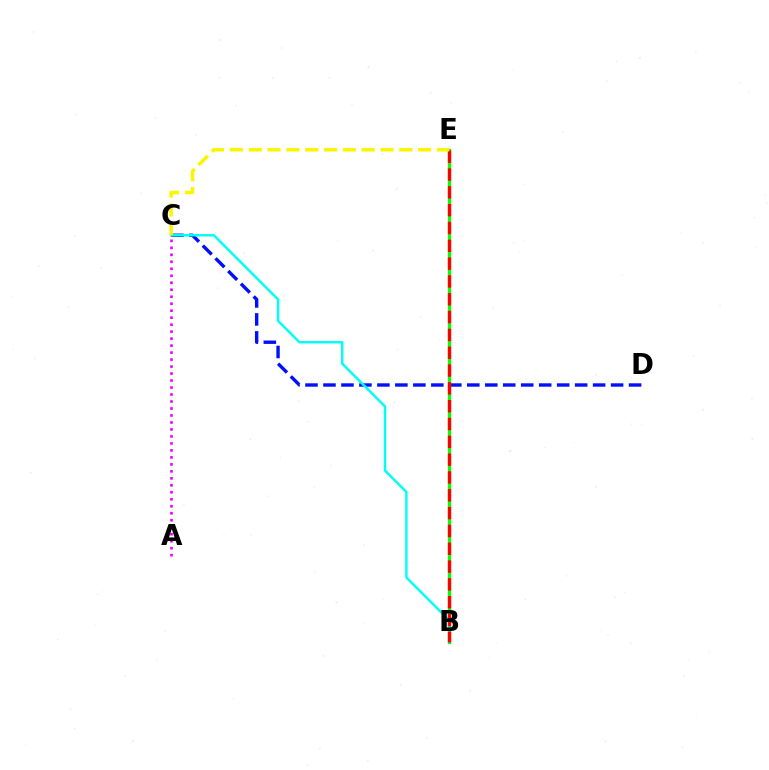{('C', 'D'): [{'color': '#0010ff', 'line_style': 'dashed', 'thickness': 2.44}], ('B', 'E'): [{'color': '#08ff00', 'line_style': 'solid', 'thickness': 2.33}, {'color': '#ff0000', 'line_style': 'dashed', 'thickness': 2.42}], ('B', 'C'): [{'color': '#00fff6', 'line_style': 'solid', 'thickness': 1.76}], ('A', 'C'): [{'color': '#ee00ff', 'line_style': 'dotted', 'thickness': 1.9}], ('C', 'E'): [{'color': '#fcf500', 'line_style': 'dashed', 'thickness': 2.56}]}